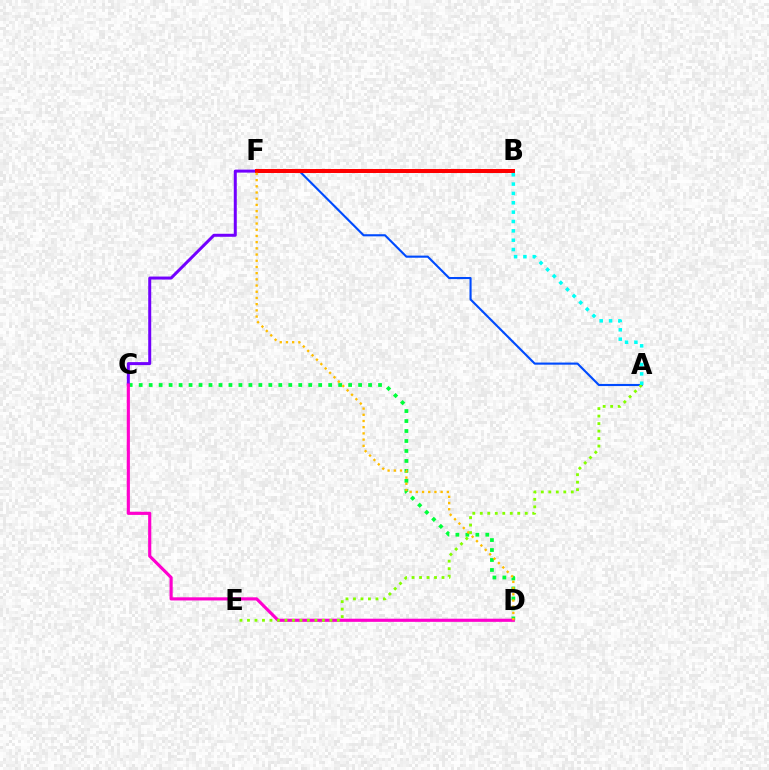{('C', 'D'): [{'color': '#00ff39', 'line_style': 'dotted', 'thickness': 2.71}, {'color': '#ff00cf', 'line_style': 'solid', 'thickness': 2.26}], ('C', 'F'): [{'color': '#7200ff', 'line_style': 'solid', 'thickness': 2.16}], ('A', 'F'): [{'color': '#004bff', 'line_style': 'solid', 'thickness': 1.53}], ('B', 'F'): [{'color': '#ff0000', 'line_style': 'solid', 'thickness': 2.88}], ('D', 'F'): [{'color': '#ffbd00', 'line_style': 'dotted', 'thickness': 1.69}], ('A', 'E'): [{'color': '#84ff00', 'line_style': 'dotted', 'thickness': 2.04}], ('A', 'B'): [{'color': '#00fff6', 'line_style': 'dotted', 'thickness': 2.54}]}